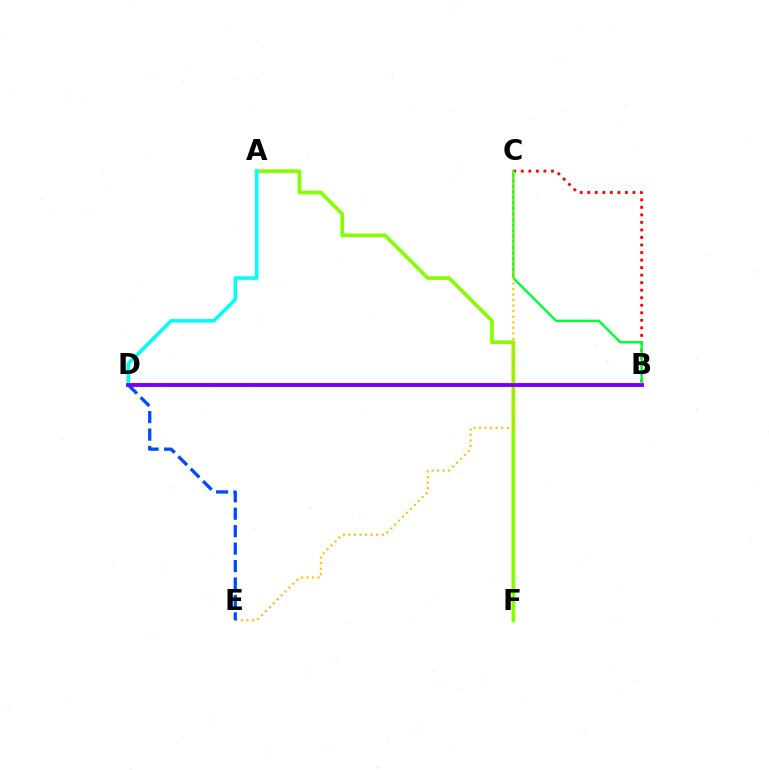{('A', 'F'): [{'color': '#84ff00', 'line_style': 'solid', 'thickness': 2.64}], ('B', 'D'): [{'color': '#ff00cf', 'line_style': 'solid', 'thickness': 2.76}, {'color': '#7200ff', 'line_style': 'solid', 'thickness': 2.58}], ('B', 'C'): [{'color': '#ff0000', 'line_style': 'dotted', 'thickness': 2.05}, {'color': '#00ff39', 'line_style': 'solid', 'thickness': 1.75}], ('C', 'E'): [{'color': '#ffbd00', 'line_style': 'dotted', 'thickness': 1.51}], ('A', 'D'): [{'color': '#00fff6', 'line_style': 'solid', 'thickness': 2.56}], ('D', 'E'): [{'color': '#004bff', 'line_style': 'dashed', 'thickness': 2.37}]}